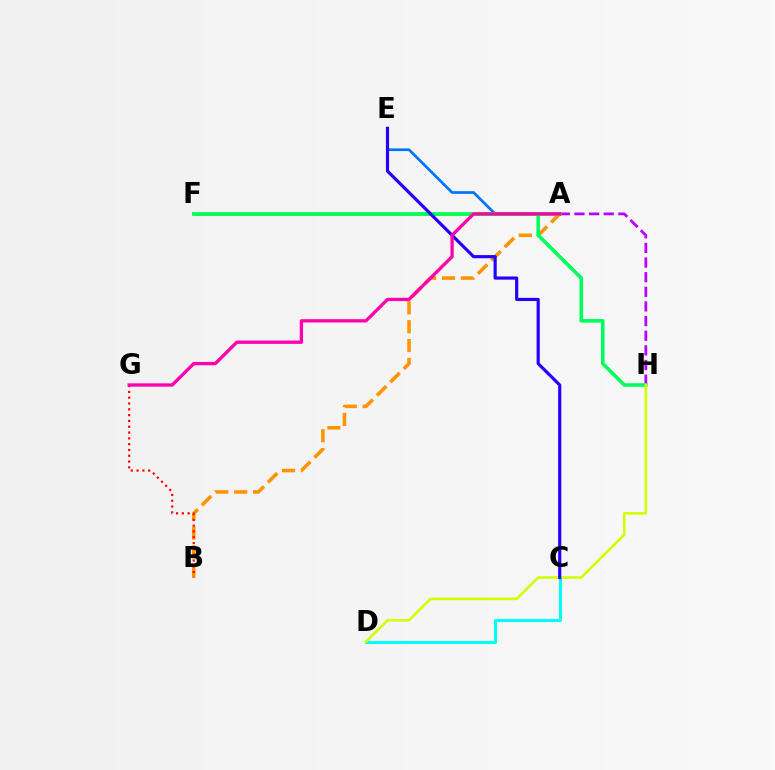{('A', 'B'): [{'color': '#ff9400', 'line_style': 'dashed', 'thickness': 2.57}], ('C', 'D'): [{'color': '#00fff6', 'line_style': 'solid', 'thickness': 2.22}], ('A', 'E'): [{'color': '#0074ff', 'line_style': 'solid', 'thickness': 1.94}], ('A', 'H'): [{'color': '#b900ff', 'line_style': 'dashed', 'thickness': 1.99}], ('A', 'F'): [{'color': '#3dff00', 'line_style': 'solid', 'thickness': 2.03}], ('B', 'G'): [{'color': '#ff0000', 'line_style': 'dotted', 'thickness': 1.58}], ('F', 'H'): [{'color': '#00ff5c', 'line_style': 'solid', 'thickness': 2.57}], ('D', 'H'): [{'color': '#d1ff00', 'line_style': 'solid', 'thickness': 1.85}], ('C', 'E'): [{'color': '#2500ff', 'line_style': 'solid', 'thickness': 2.28}], ('A', 'G'): [{'color': '#ff00ac', 'line_style': 'solid', 'thickness': 2.38}]}